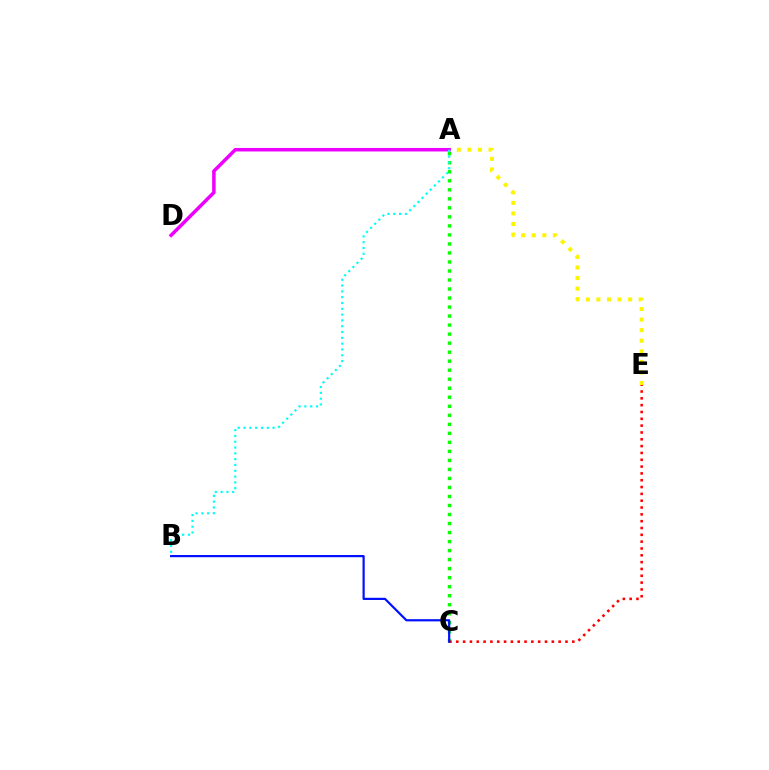{('A', 'C'): [{'color': '#08ff00', 'line_style': 'dotted', 'thickness': 2.45}], ('A', 'E'): [{'color': '#fcf500', 'line_style': 'dotted', 'thickness': 2.87}], ('C', 'E'): [{'color': '#ff0000', 'line_style': 'dotted', 'thickness': 1.85}], ('A', 'D'): [{'color': '#ee00ff', 'line_style': 'solid', 'thickness': 2.52}], ('A', 'B'): [{'color': '#00fff6', 'line_style': 'dotted', 'thickness': 1.58}], ('B', 'C'): [{'color': '#0010ff', 'line_style': 'solid', 'thickness': 1.58}]}